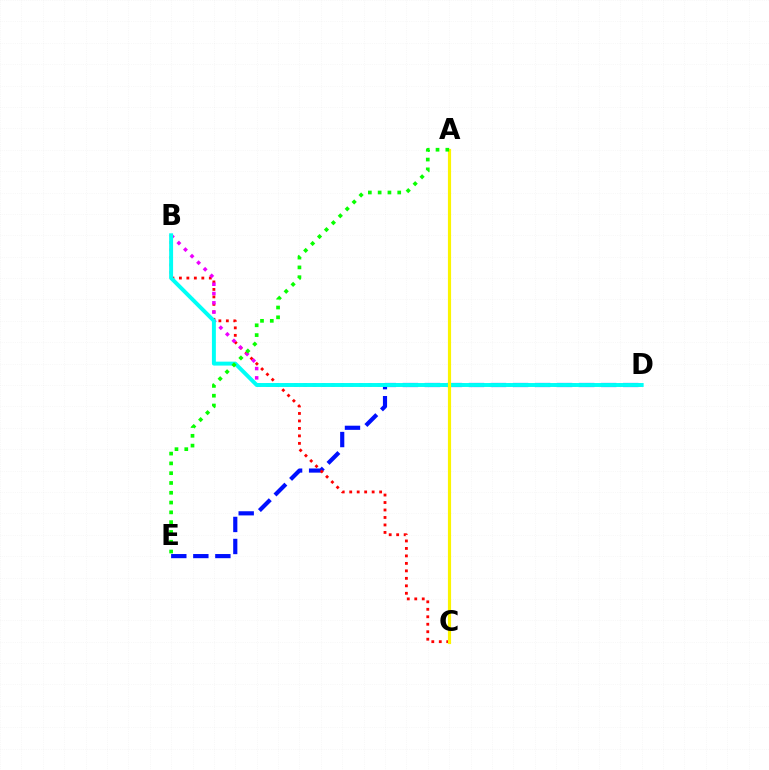{('D', 'E'): [{'color': '#0010ff', 'line_style': 'dashed', 'thickness': 2.99}], ('B', 'C'): [{'color': '#ff0000', 'line_style': 'dotted', 'thickness': 2.03}], ('B', 'D'): [{'color': '#ee00ff', 'line_style': 'dotted', 'thickness': 2.52}, {'color': '#00fff6', 'line_style': 'solid', 'thickness': 2.84}], ('A', 'C'): [{'color': '#fcf500', 'line_style': 'solid', 'thickness': 2.28}], ('A', 'E'): [{'color': '#08ff00', 'line_style': 'dotted', 'thickness': 2.66}]}